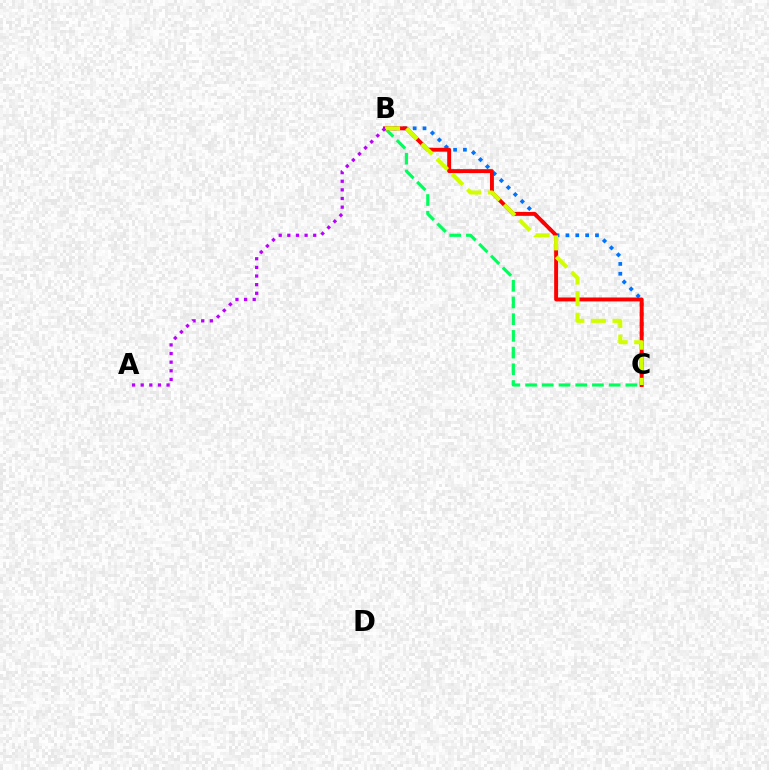{('B', 'C'): [{'color': '#0074ff', 'line_style': 'dotted', 'thickness': 2.68}, {'color': '#00ff5c', 'line_style': 'dashed', 'thickness': 2.27}, {'color': '#ff0000', 'line_style': 'solid', 'thickness': 2.81}, {'color': '#d1ff00', 'line_style': 'dashed', 'thickness': 2.93}], ('A', 'B'): [{'color': '#b900ff', 'line_style': 'dotted', 'thickness': 2.34}]}